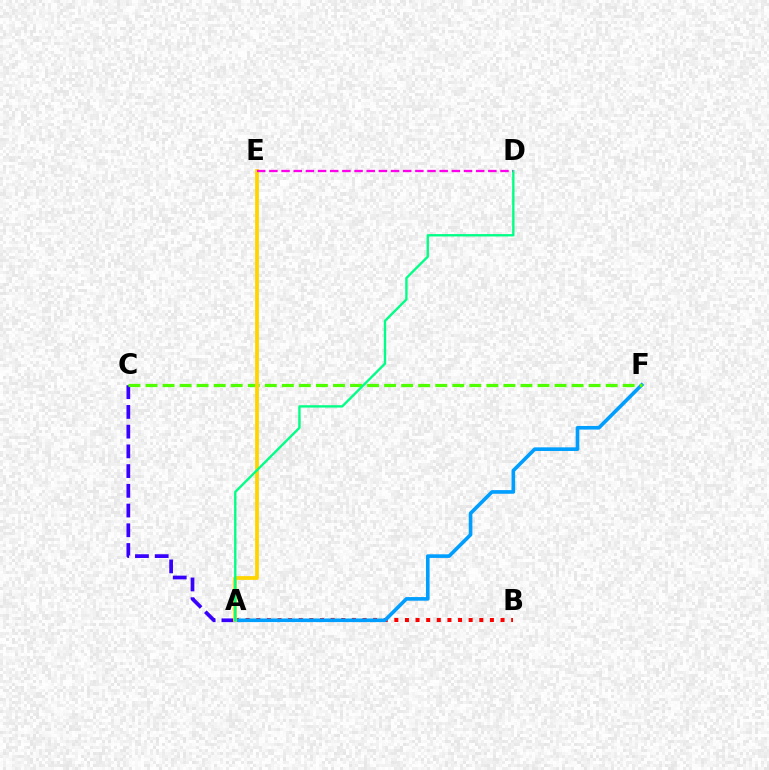{('A', 'B'): [{'color': '#ff0000', 'line_style': 'dotted', 'thickness': 2.89}], ('A', 'C'): [{'color': '#3700ff', 'line_style': 'dashed', 'thickness': 2.68}], ('A', 'F'): [{'color': '#009eff', 'line_style': 'solid', 'thickness': 2.61}], ('C', 'F'): [{'color': '#4fff00', 'line_style': 'dashed', 'thickness': 2.32}], ('A', 'E'): [{'color': '#ffd500', 'line_style': 'solid', 'thickness': 2.71}], ('A', 'D'): [{'color': '#00ff86', 'line_style': 'solid', 'thickness': 1.69}], ('D', 'E'): [{'color': '#ff00ed', 'line_style': 'dashed', 'thickness': 1.65}]}